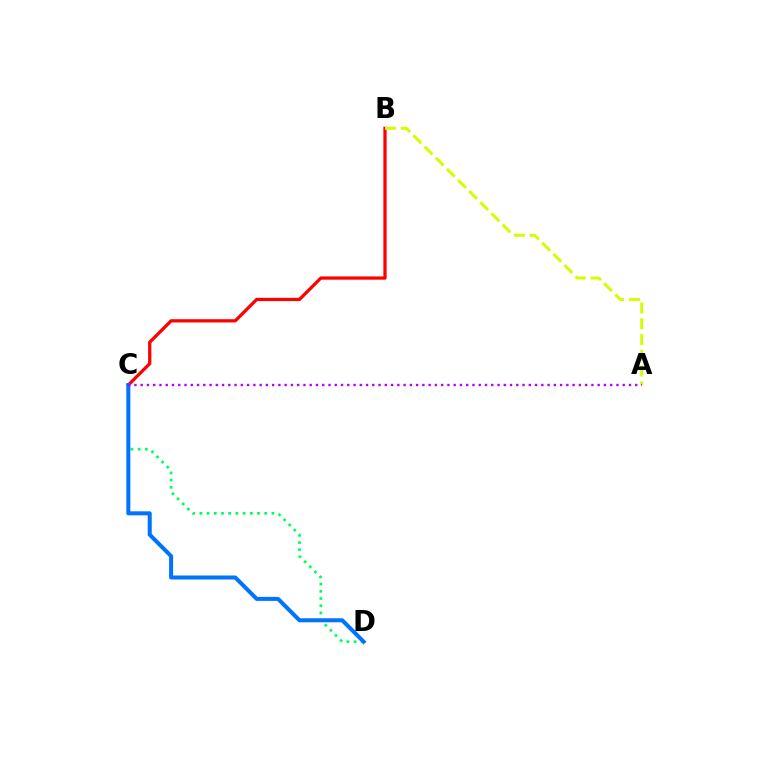{('C', 'D'): [{'color': '#00ff5c', 'line_style': 'dotted', 'thickness': 1.96}, {'color': '#0074ff', 'line_style': 'solid', 'thickness': 2.9}], ('B', 'C'): [{'color': '#ff0000', 'line_style': 'solid', 'thickness': 2.34}], ('A', 'B'): [{'color': '#d1ff00', 'line_style': 'dashed', 'thickness': 2.14}], ('A', 'C'): [{'color': '#b900ff', 'line_style': 'dotted', 'thickness': 1.7}]}